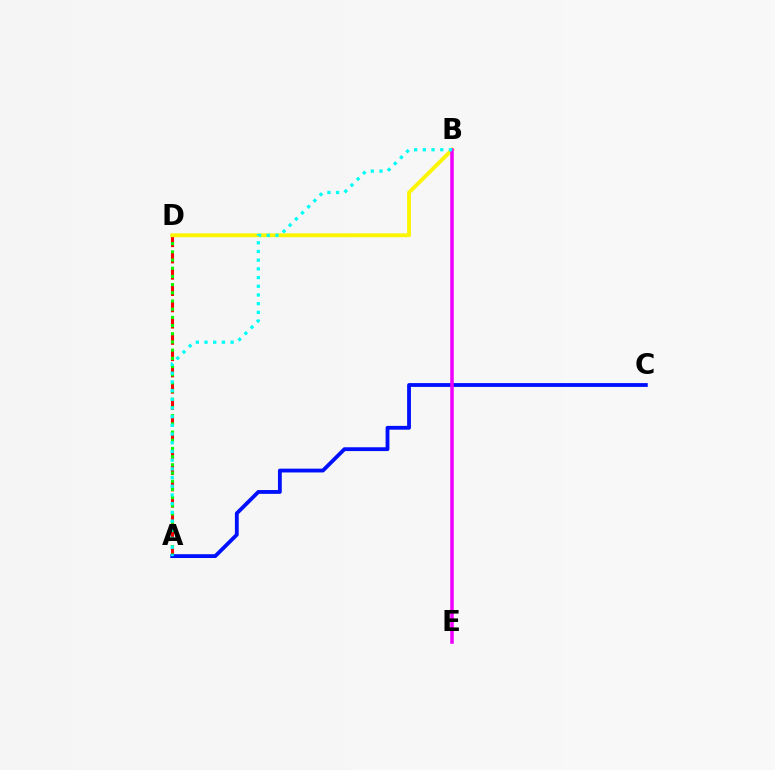{('A', 'D'): [{'color': '#ff0000', 'line_style': 'dashed', 'thickness': 2.21}, {'color': '#08ff00', 'line_style': 'dotted', 'thickness': 2.23}], ('B', 'D'): [{'color': '#fcf500', 'line_style': 'solid', 'thickness': 2.77}], ('A', 'C'): [{'color': '#0010ff', 'line_style': 'solid', 'thickness': 2.75}], ('B', 'E'): [{'color': '#ee00ff', 'line_style': 'solid', 'thickness': 2.54}], ('A', 'B'): [{'color': '#00fff6', 'line_style': 'dotted', 'thickness': 2.36}]}